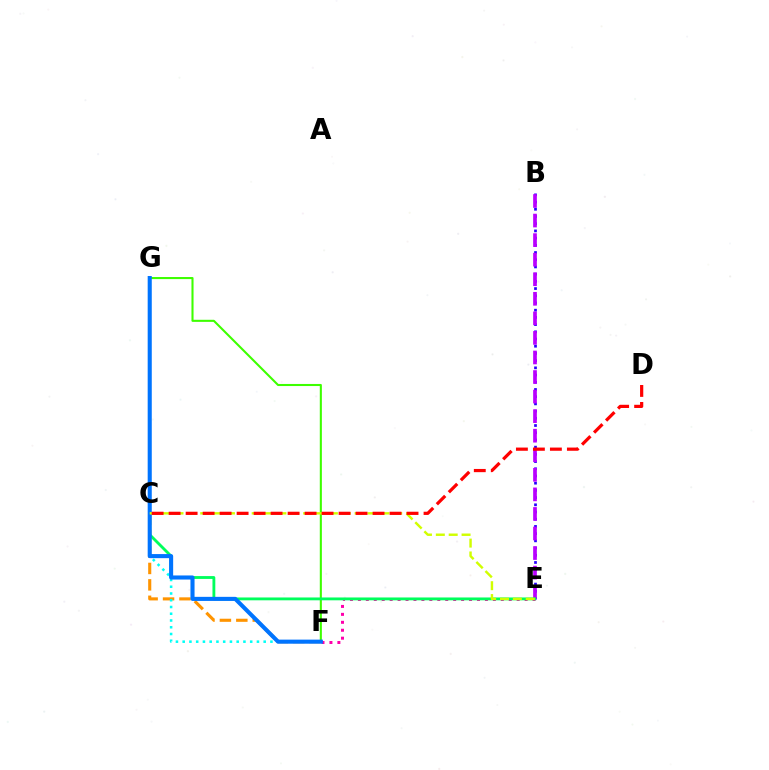{('C', 'F'): [{'color': '#ff9400', 'line_style': 'dashed', 'thickness': 2.23}, {'color': '#00fff6', 'line_style': 'dotted', 'thickness': 1.83}], ('B', 'E'): [{'color': '#2500ff', 'line_style': 'dotted', 'thickness': 1.96}, {'color': '#b900ff', 'line_style': 'dashed', 'thickness': 2.66}], ('E', 'F'): [{'color': '#ff00ac', 'line_style': 'dotted', 'thickness': 2.16}], ('F', 'G'): [{'color': '#3dff00', 'line_style': 'solid', 'thickness': 1.5}, {'color': '#0074ff', 'line_style': 'solid', 'thickness': 2.94}], ('C', 'E'): [{'color': '#00ff5c', 'line_style': 'solid', 'thickness': 2.05}, {'color': '#d1ff00', 'line_style': 'dashed', 'thickness': 1.75}], ('C', 'D'): [{'color': '#ff0000', 'line_style': 'dashed', 'thickness': 2.31}]}